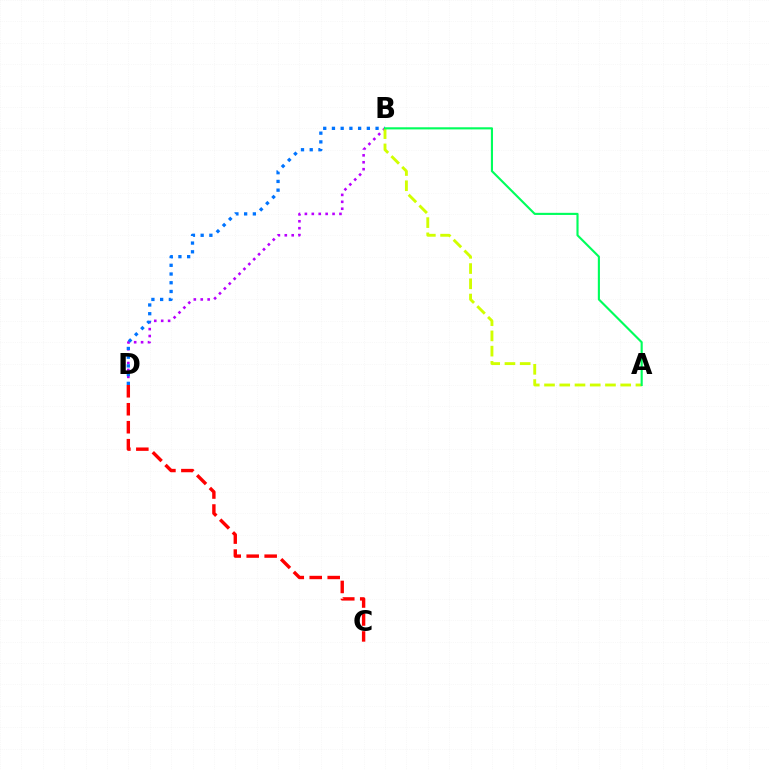{('B', 'D'): [{'color': '#b900ff', 'line_style': 'dotted', 'thickness': 1.88}, {'color': '#0074ff', 'line_style': 'dotted', 'thickness': 2.37}], ('A', 'B'): [{'color': '#d1ff00', 'line_style': 'dashed', 'thickness': 2.07}, {'color': '#00ff5c', 'line_style': 'solid', 'thickness': 1.53}], ('C', 'D'): [{'color': '#ff0000', 'line_style': 'dashed', 'thickness': 2.44}]}